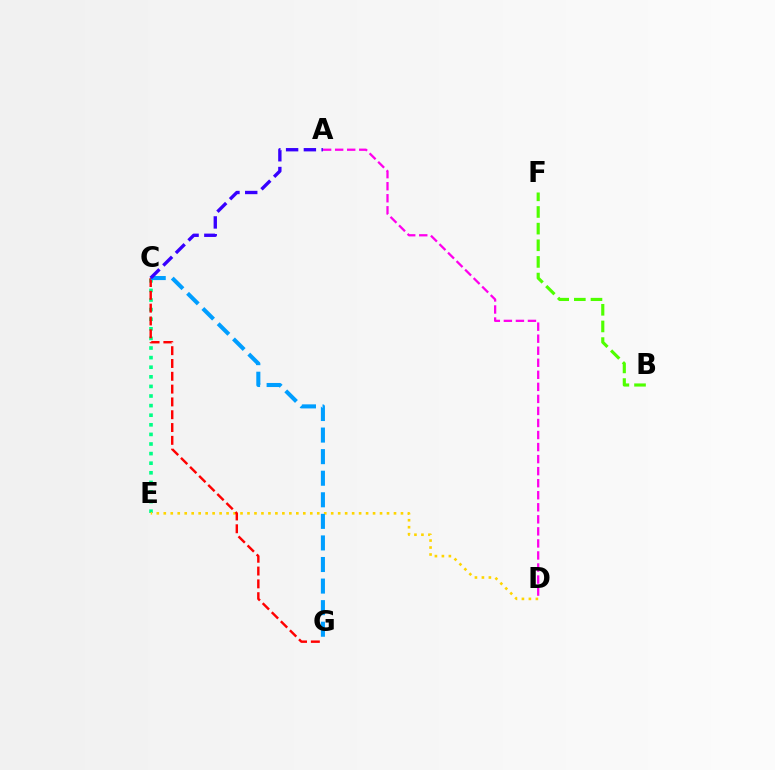{('C', 'E'): [{'color': '#00ff86', 'line_style': 'dotted', 'thickness': 2.61}], ('D', 'E'): [{'color': '#ffd500', 'line_style': 'dotted', 'thickness': 1.9}], ('C', 'G'): [{'color': '#ff0000', 'line_style': 'dashed', 'thickness': 1.74}, {'color': '#009eff', 'line_style': 'dashed', 'thickness': 2.93}], ('A', 'D'): [{'color': '#ff00ed', 'line_style': 'dashed', 'thickness': 1.64}], ('B', 'F'): [{'color': '#4fff00', 'line_style': 'dashed', 'thickness': 2.26}], ('A', 'C'): [{'color': '#3700ff', 'line_style': 'dashed', 'thickness': 2.41}]}